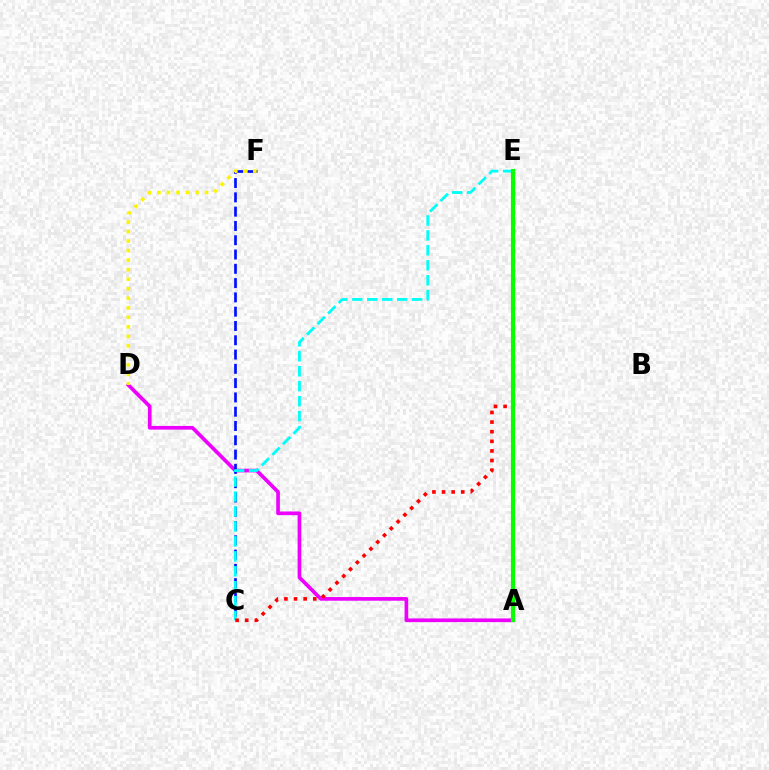{('A', 'D'): [{'color': '#ee00ff', 'line_style': 'solid', 'thickness': 2.65}], ('C', 'F'): [{'color': '#0010ff', 'line_style': 'dashed', 'thickness': 1.94}], ('D', 'F'): [{'color': '#fcf500', 'line_style': 'dotted', 'thickness': 2.59}], ('C', 'E'): [{'color': '#00fff6', 'line_style': 'dashed', 'thickness': 2.03}, {'color': '#ff0000', 'line_style': 'dotted', 'thickness': 2.61}], ('A', 'E'): [{'color': '#08ff00', 'line_style': 'solid', 'thickness': 3.0}]}